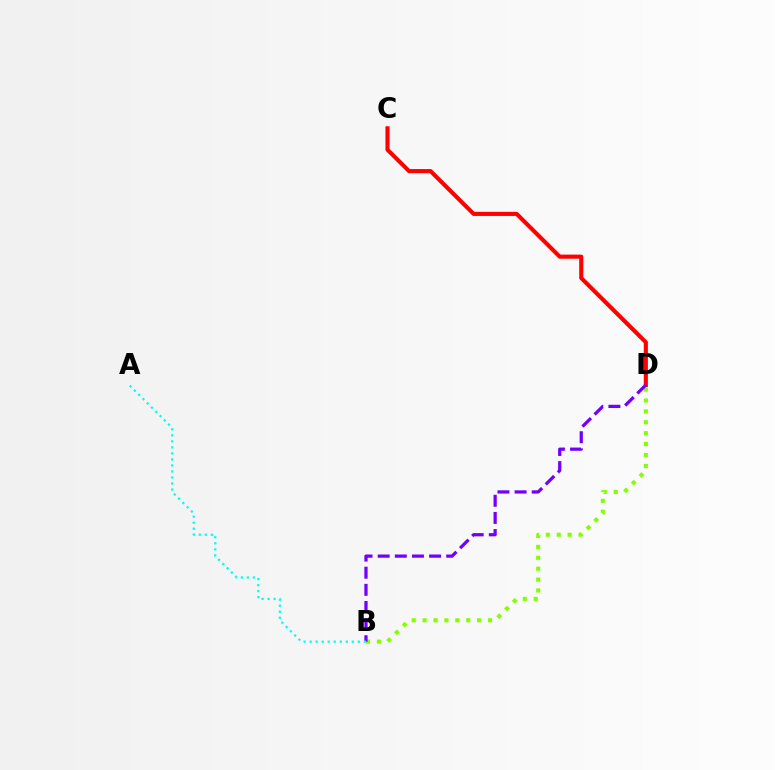{('C', 'D'): [{'color': '#ff0000', 'line_style': 'solid', 'thickness': 2.96}], ('B', 'D'): [{'color': '#84ff00', 'line_style': 'dotted', 'thickness': 2.96}, {'color': '#7200ff', 'line_style': 'dashed', 'thickness': 2.33}], ('A', 'B'): [{'color': '#00fff6', 'line_style': 'dotted', 'thickness': 1.64}]}